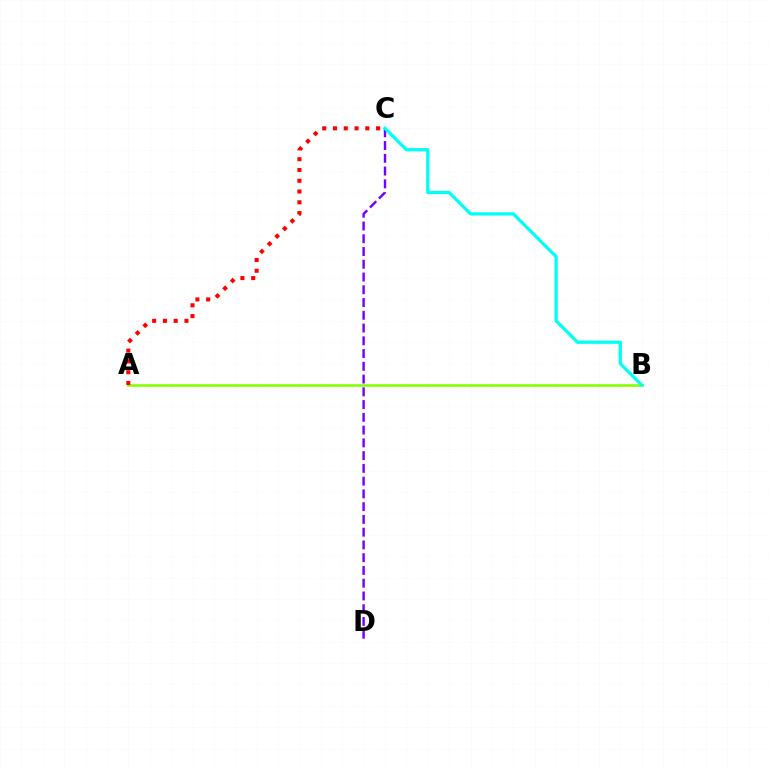{('A', 'B'): [{'color': '#84ff00', 'line_style': 'solid', 'thickness': 1.89}], ('C', 'D'): [{'color': '#7200ff', 'line_style': 'dashed', 'thickness': 1.73}], ('B', 'C'): [{'color': '#00fff6', 'line_style': 'solid', 'thickness': 2.35}], ('A', 'C'): [{'color': '#ff0000', 'line_style': 'dotted', 'thickness': 2.93}]}